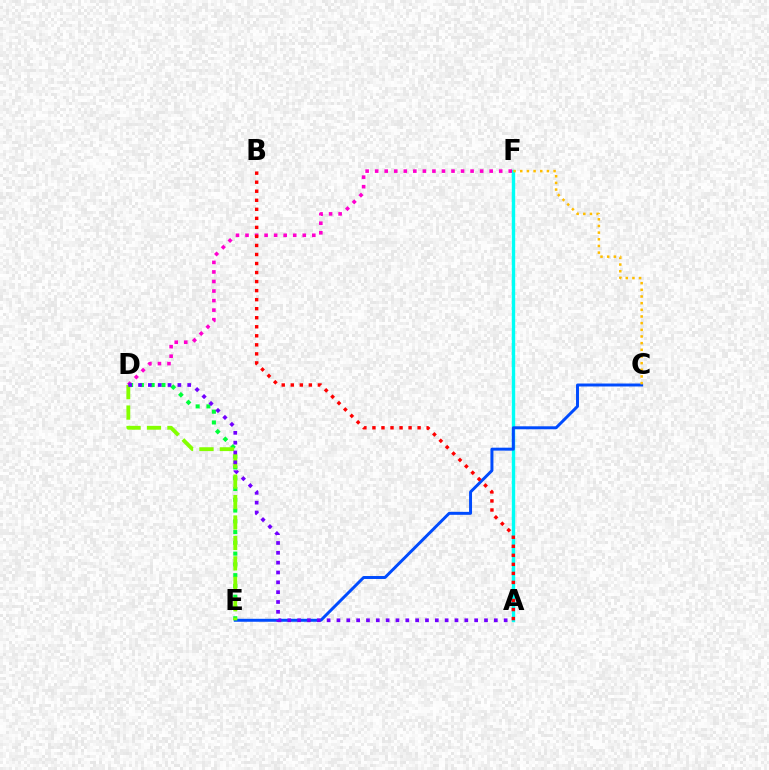{('A', 'F'): [{'color': '#00fff6', 'line_style': 'solid', 'thickness': 2.44}], ('C', 'E'): [{'color': '#004bff', 'line_style': 'solid', 'thickness': 2.13}], ('D', 'F'): [{'color': '#ff00cf', 'line_style': 'dotted', 'thickness': 2.59}], ('A', 'B'): [{'color': '#ff0000', 'line_style': 'dotted', 'thickness': 2.45}], ('D', 'E'): [{'color': '#00ff39', 'line_style': 'dotted', 'thickness': 2.93}, {'color': '#84ff00', 'line_style': 'dashed', 'thickness': 2.78}], ('C', 'F'): [{'color': '#ffbd00', 'line_style': 'dotted', 'thickness': 1.81}], ('A', 'D'): [{'color': '#7200ff', 'line_style': 'dotted', 'thickness': 2.67}]}